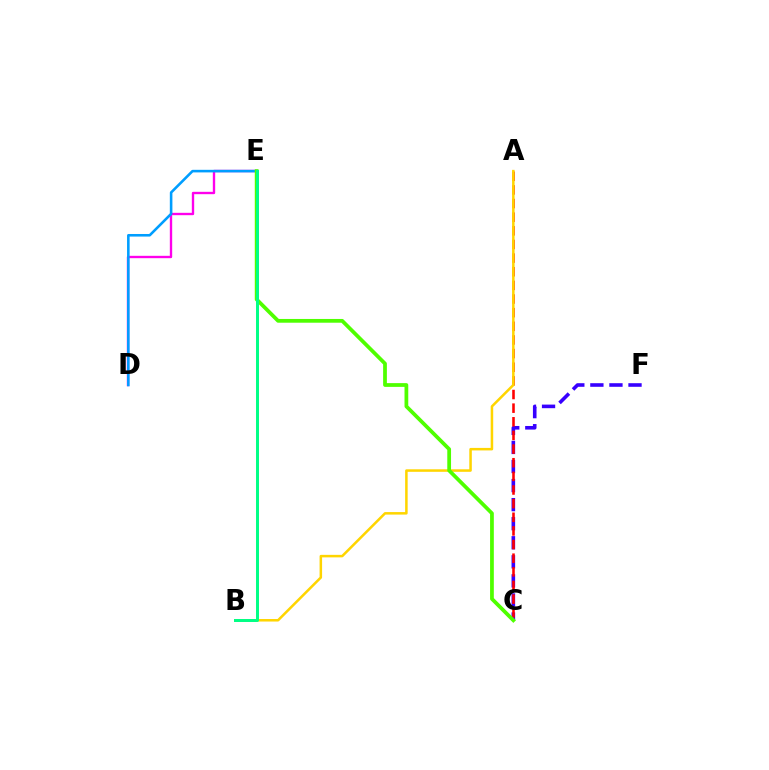{('C', 'F'): [{'color': '#3700ff', 'line_style': 'dashed', 'thickness': 2.59}], ('D', 'E'): [{'color': '#ff00ed', 'line_style': 'solid', 'thickness': 1.7}, {'color': '#009eff', 'line_style': 'solid', 'thickness': 1.86}], ('A', 'C'): [{'color': '#ff0000', 'line_style': 'dashed', 'thickness': 1.85}], ('A', 'B'): [{'color': '#ffd500', 'line_style': 'solid', 'thickness': 1.82}], ('C', 'E'): [{'color': '#4fff00', 'line_style': 'solid', 'thickness': 2.7}], ('B', 'E'): [{'color': '#00ff86', 'line_style': 'solid', 'thickness': 2.14}]}